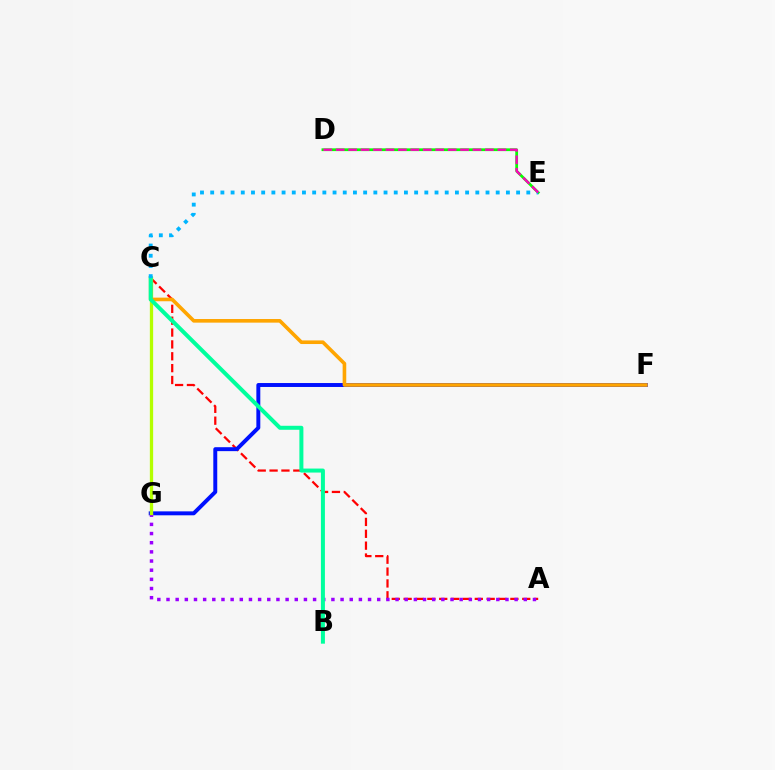{('A', 'C'): [{'color': '#ff0000', 'line_style': 'dashed', 'thickness': 1.61}], ('F', 'G'): [{'color': '#0010ff', 'line_style': 'solid', 'thickness': 2.84}], ('A', 'G'): [{'color': '#9b00ff', 'line_style': 'dotted', 'thickness': 2.49}], ('C', 'G'): [{'color': '#b3ff00', 'line_style': 'solid', 'thickness': 2.38}], ('C', 'F'): [{'color': '#ffa500', 'line_style': 'solid', 'thickness': 2.6}], ('D', 'E'): [{'color': '#08ff00', 'line_style': 'solid', 'thickness': 1.99}, {'color': '#ff00bd', 'line_style': 'dashed', 'thickness': 1.69}], ('B', 'C'): [{'color': '#00ff9d', 'line_style': 'solid', 'thickness': 2.88}], ('C', 'E'): [{'color': '#00b5ff', 'line_style': 'dotted', 'thickness': 2.77}]}